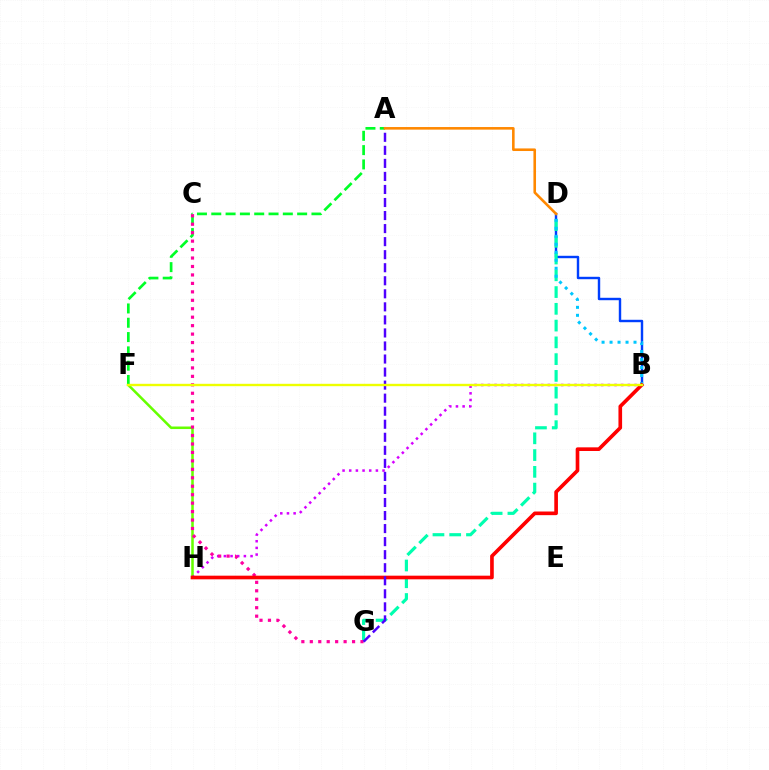{('F', 'H'): [{'color': '#66ff00', 'line_style': 'solid', 'thickness': 1.83}], ('B', 'H'): [{'color': '#d600ff', 'line_style': 'dotted', 'thickness': 1.81}, {'color': '#ff0000', 'line_style': 'solid', 'thickness': 2.63}], ('B', 'D'): [{'color': '#003fff', 'line_style': 'solid', 'thickness': 1.74}, {'color': '#00c7ff', 'line_style': 'dotted', 'thickness': 2.17}], ('A', 'F'): [{'color': '#00ff27', 'line_style': 'dashed', 'thickness': 1.94}], ('D', 'G'): [{'color': '#00ffaf', 'line_style': 'dashed', 'thickness': 2.28}], ('C', 'G'): [{'color': '#ff00a0', 'line_style': 'dotted', 'thickness': 2.3}], ('A', 'G'): [{'color': '#4f00ff', 'line_style': 'dashed', 'thickness': 1.77}], ('A', 'D'): [{'color': '#ff8800', 'line_style': 'solid', 'thickness': 1.87}], ('B', 'F'): [{'color': '#eeff00', 'line_style': 'solid', 'thickness': 1.72}]}